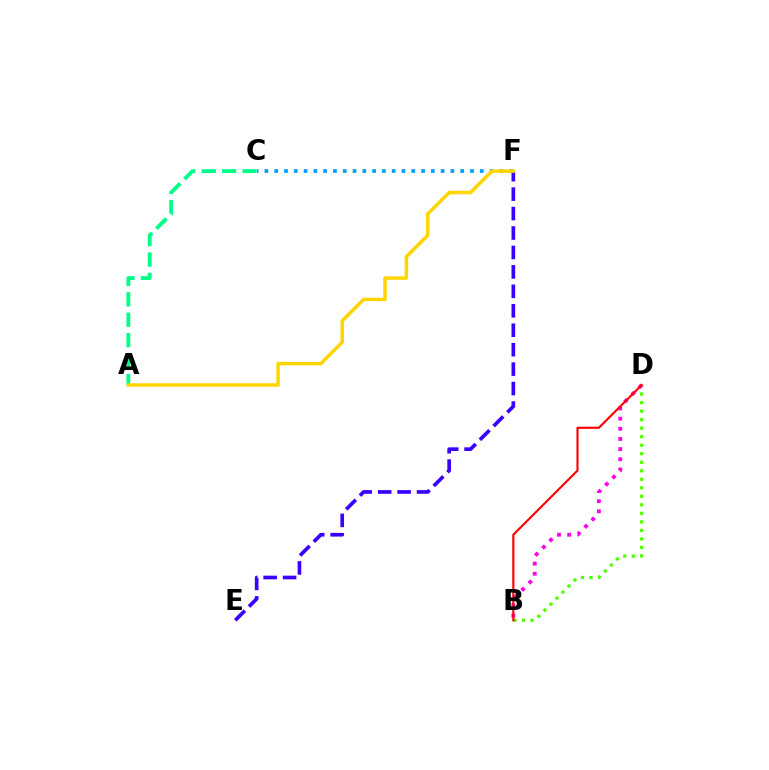{('C', 'F'): [{'color': '#009eff', 'line_style': 'dotted', 'thickness': 2.66}], ('B', 'D'): [{'color': '#4fff00', 'line_style': 'dotted', 'thickness': 2.32}, {'color': '#ff00ed', 'line_style': 'dotted', 'thickness': 2.76}, {'color': '#ff0000', 'line_style': 'solid', 'thickness': 1.54}], ('A', 'C'): [{'color': '#00ff86', 'line_style': 'dashed', 'thickness': 2.77}], ('E', 'F'): [{'color': '#3700ff', 'line_style': 'dashed', 'thickness': 2.64}], ('A', 'F'): [{'color': '#ffd500', 'line_style': 'solid', 'thickness': 2.51}]}